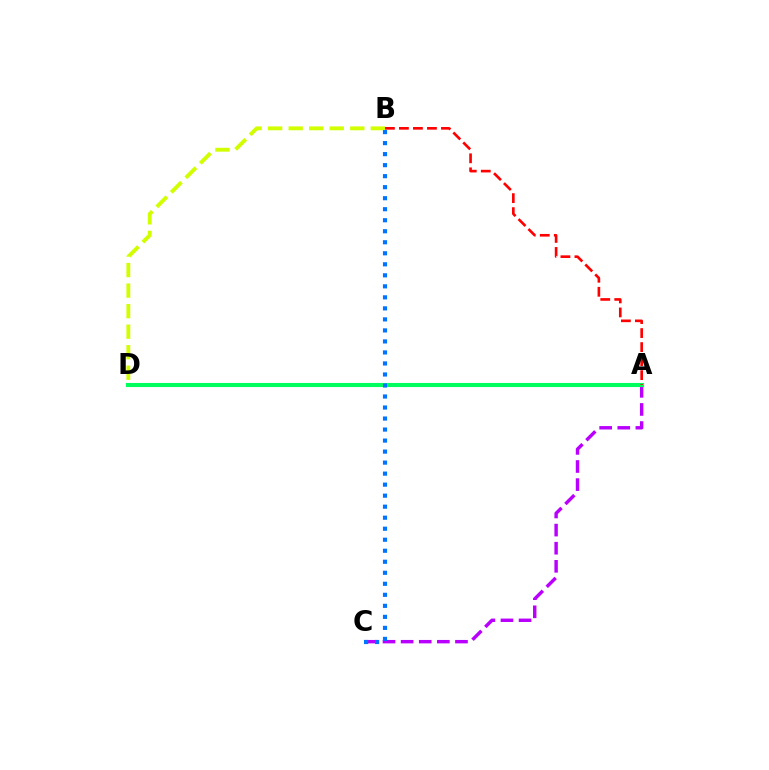{('A', 'C'): [{'color': '#b900ff', 'line_style': 'dashed', 'thickness': 2.46}], ('A', 'D'): [{'color': '#00ff5c', 'line_style': 'solid', 'thickness': 2.95}], ('A', 'B'): [{'color': '#ff0000', 'line_style': 'dashed', 'thickness': 1.9}], ('B', 'D'): [{'color': '#d1ff00', 'line_style': 'dashed', 'thickness': 2.79}], ('B', 'C'): [{'color': '#0074ff', 'line_style': 'dotted', 'thickness': 2.99}]}